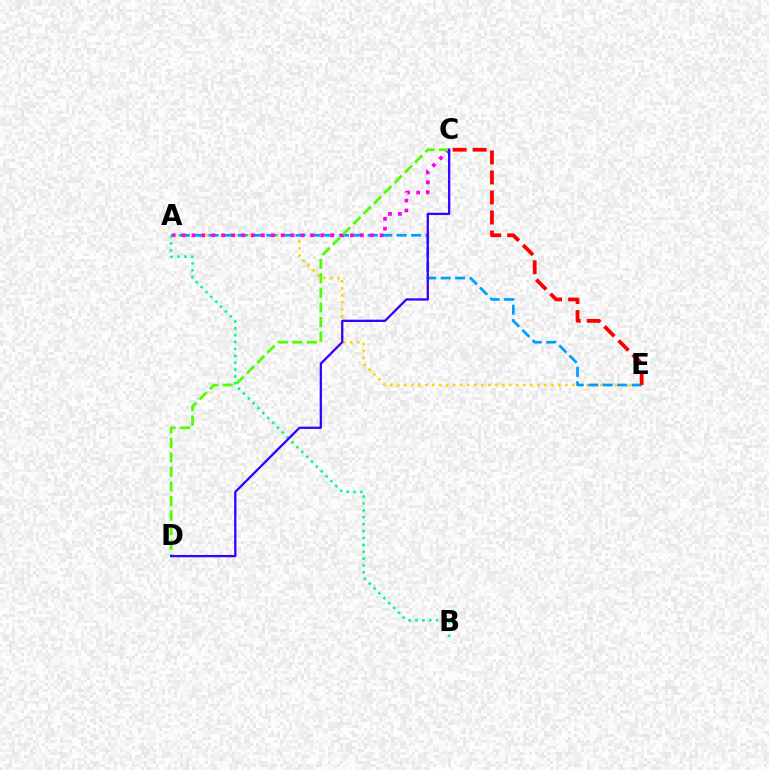{('A', 'E'): [{'color': '#ffd500', 'line_style': 'dotted', 'thickness': 1.9}, {'color': '#009eff', 'line_style': 'dashed', 'thickness': 1.96}], ('C', 'E'): [{'color': '#ff0000', 'line_style': 'dashed', 'thickness': 2.72}], ('A', 'C'): [{'color': '#ff00ed', 'line_style': 'dotted', 'thickness': 2.69}], ('C', 'D'): [{'color': '#4fff00', 'line_style': 'dashed', 'thickness': 1.98}, {'color': '#3700ff', 'line_style': 'solid', 'thickness': 1.65}], ('A', 'B'): [{'color': '#00ff86', 'line_style': 'dotted', 'thickness': 1.87}]}